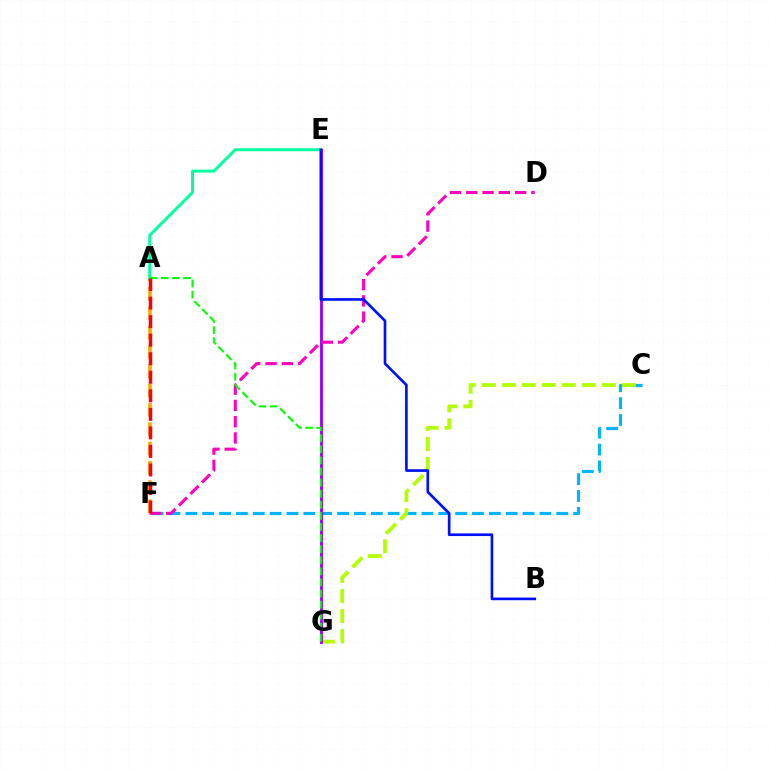{('A', 'F'): [{'color': '#ffa500', 'line_style': 'dashed', 'thickness': 2.62}, {'color': '#ff0000', 'line_style': 'dashed', 'thickness': 2.52}], ('C', 'F'): [{'color': '#00b5ff', 'line_style': 'dashed', 'thickness': 2.29}], ('A', 'E'): [{'color': '#00ff9d', 'line_style': 'solid', 'thickness': 2.14}], ('C', 'G'): [{'color': '#b3ff00', 'line_style': 'dashed', 'thickness': 2.72}], ('E', 'G'): [{'color': '#9b00ff', 'line_style': 'solid', 'thickness': 2.06}], ('D', 'F'): [{'color': '#ff00bd', 'line_style': 'dashed', 'thickness': 2.21}], ('A', 'G'): [{'color': '#08ff00', 'line_style': 'dashed', 'thickness': 1.51}], ('B', 'E'): [{'color': '#0010ff', 'line_style': 'solid', 'thickness': 1.92}]}